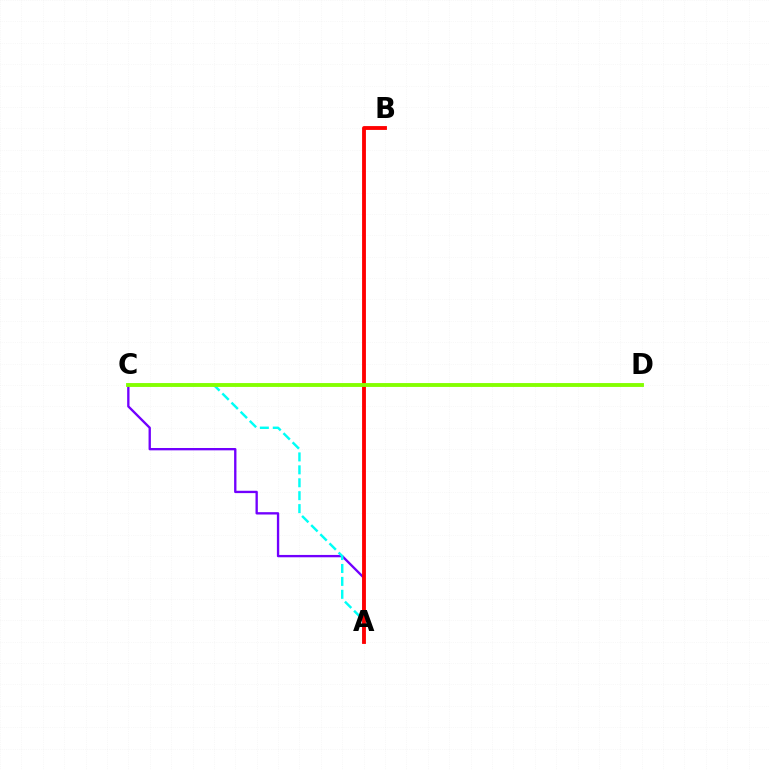{('A', 'C'): [{'color': '#7200ff', 'line_style': 'solid', 'thickness': 1.69}, {'color': '#00fff6', 'line_style': 'dashed', 'thickness': 1.76}], ('A', 'B'): [{'color': '#ff0000', 'line_style': 'solid', 'thickness': 2.77}], ('C', 'D'): [{'color': '#84ff00', 'line_style': 'solid', 'thickness': 2.78}]}